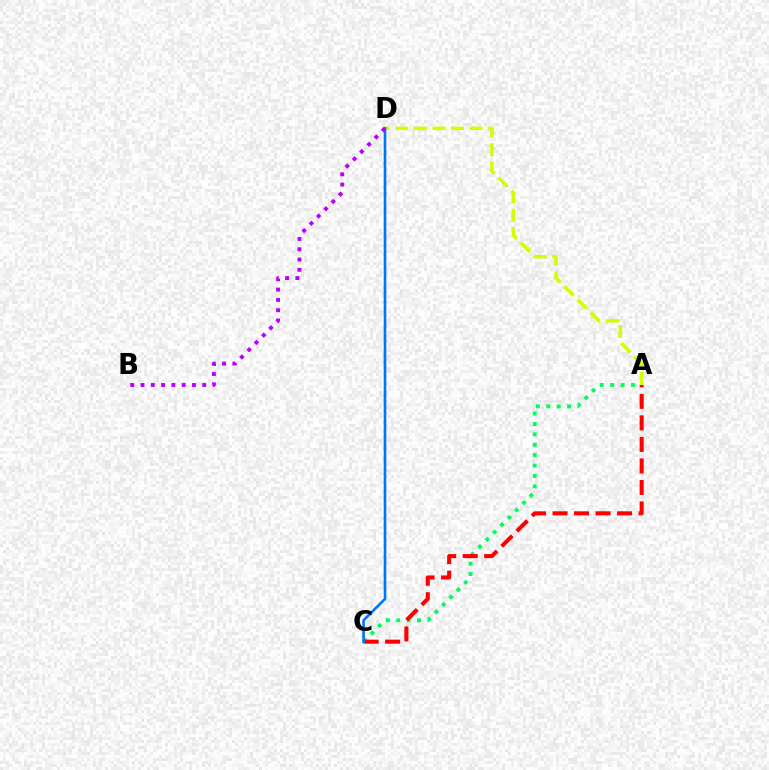{('A', 'C'): [{'color': '#00ff5c', 'line_style': 'dotted', 'thickness': 2.82}, {'color': '#ff0000', 'line_style': 'dashed', 'thickness': 2.92}], ('A', 'D'): [{'color': '#d1ff00', 'line_style': 'dashed', 'thickness': 2.52}], ('C', 'D'): [{'color': '#0074ff', 'line_style': 'solid', 'thickness': 1.9}], ('B', 'D'): [{'color': '#b900ff', 'line_style': 'dotted', 'thickness': 2.8}]}